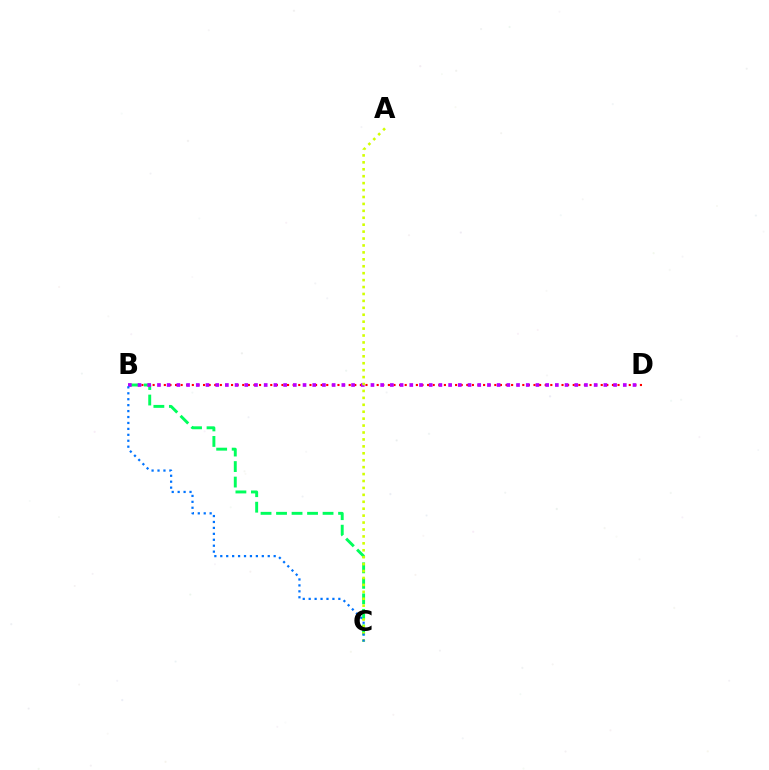{('B', 'D'): [{'color': '#ff0000', 'line_style': 'dotted', 'thickness': 1.52}, {'color': '#b900ff', 'line_style': 'dotted', 'thickness': 2.64}], ('B', 'C'): [{'color': '#00ff5c', 'line_style': 'dashed', 'thickness': 2.11}, {'color': '#0074ff', 'line_style': 'dotted', 'thickness': 1.61}], ('A', 'C'): [{'color': '#d1ff00', 'line_style': 'dotted', 'thickness': 1.88}]}